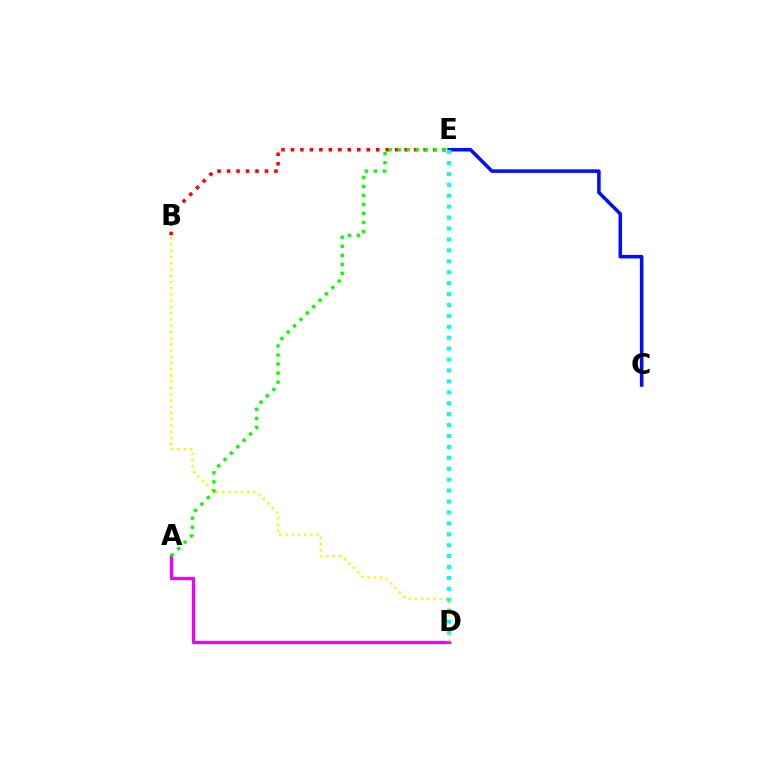{('B', 'E'): [{'color': '#ff0000', 'line_style': 'dotted', 'thickness': 2.57}], ('B', 'D'): [{'color': '#fcf500', 'line_style': 'dotted', 'thickness': 1.7}], ('A', 'D'): [{'color': '#ee00ff', 'line_style': 'solid', 'thickness': 2.39}], ('C', 'E'): [{'color': '#0010ff', 'line_style': 'solid', 'thickness': 2.56}], ('D', 'E'): [{'color': '#00fff6', 'line_style': 'dotted', 'thickness': 2.97}], ('A', 'E'): [{'color': '#08ff00', 'line_style': 'dotted', 'thickness': 2.45}]}